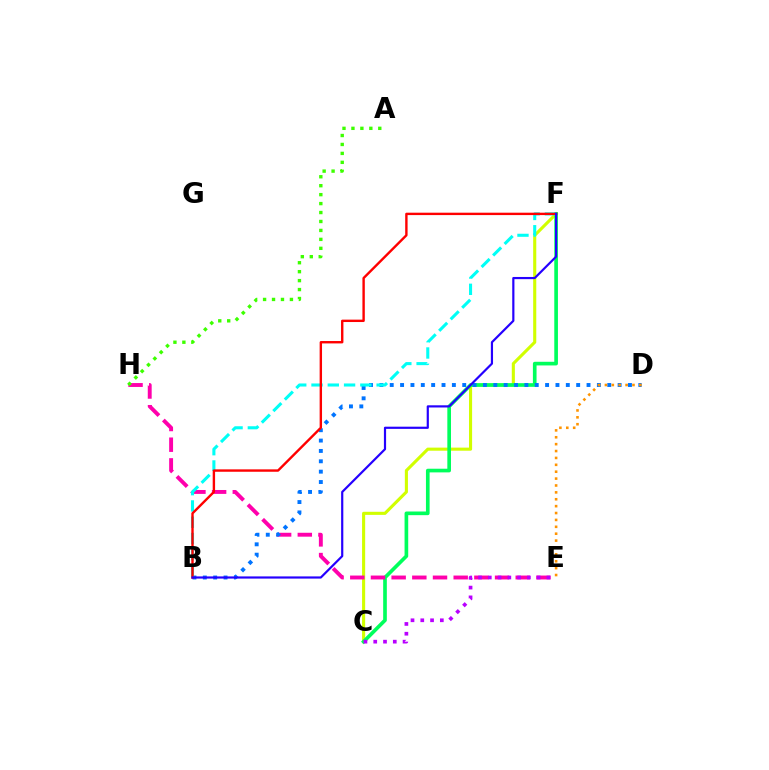{('C', 'F'): [{'color': '#d1ff00', 'line_style': 'solid', 'thickness': 2.23}, {'color': '#00ff5c', 'line_style': 'solid', 'thickness': 2.63}], ('E', 'H'): [{'color': '#ff00ac', 'line_style': 'dashed', 'thickness': 2.81}], ('A', 'H'): [{'color': '#3dff00', 'line_style': 'dotted', 'thickness': 2.43}], ('B', 'D'): [{'color': '#0074ff', 'line_style': 'dotted', 'thickness': 2.81}], ('D', 'E'): [{'color': '#ff9400', 'line_style': 'dotted', 'thickness': 1.87}], ('B', 'F'): [{'color': '#00fff6', 'line_style': 'dashed', 'thickness': 2.21}, {'color': '#ff0000', 'line_style': 'solid', 'thickness': 1.72}, {'color': '#2500ff', 'line_style': 'solid', 'thickness': 1.57}], ('C', 'E'): [{'color': '#b900ff', 'line_style': 'dotted', 'thickness': 2.66}]}